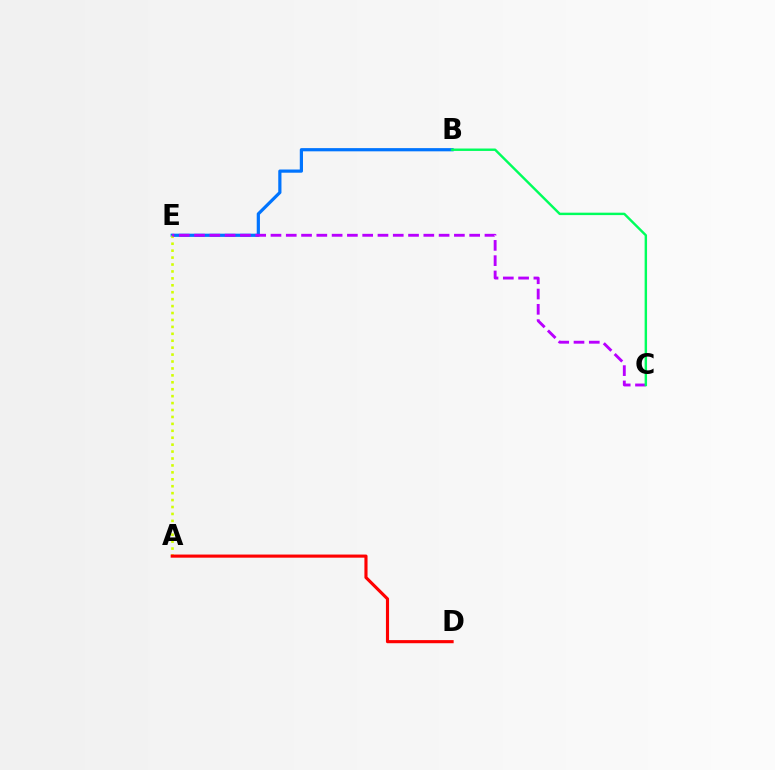{('B', 'E'): [{'color': '#0074ff', 'line_style': 'solid', 'thickness': 2.3}], ('A', 'E'): [{'color': '#d1ff00', 'line_style': 'dotted', 'thickness': 1.88}], ('C', 'E'): [{'color': '#b900ff', 'line_style': 'dashed', 'thickness': 2.08}], ('B', 'C'): [{'color': '#00ff5c', 'line_style': 'solid', 'thickness': 1.75}], ('A', 'D'): [{'color': '#ff0000', 'line_style': 'solid', 'thickness': 2.25}]}